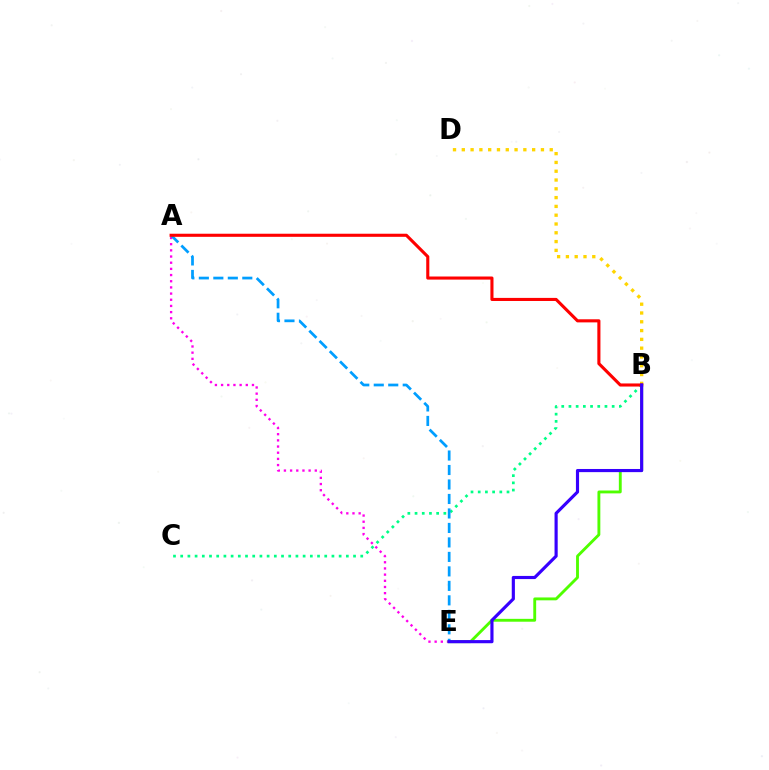{('B', 'C'): [{'color': '#00ff86', 'line_style': 'dotted', 'thickness': 1.96}], ('A', 'E'): [{'color': '#ff00ed', 'line_style': 'dotted', 'thickness': 1.68}, {'color': '#009eff', 'line_style': 'dashed', 'thickness': 1.97}], ('B', 'E'): [{'color': '#4fff00', 'line_style': 'solid', 'thickness': 2.07}, {'color': '#3700ff', 'line_style': 'solid', 'thickness': 2.27}], ('B', 'D'): [{'color': '#ffd500', 'line_style': 'dotted', 'thickness': 2.39}], ('A', 'B'): [{'color': '#ff0000', 'line_style': 'solid', 'thickness': 2.23}]}